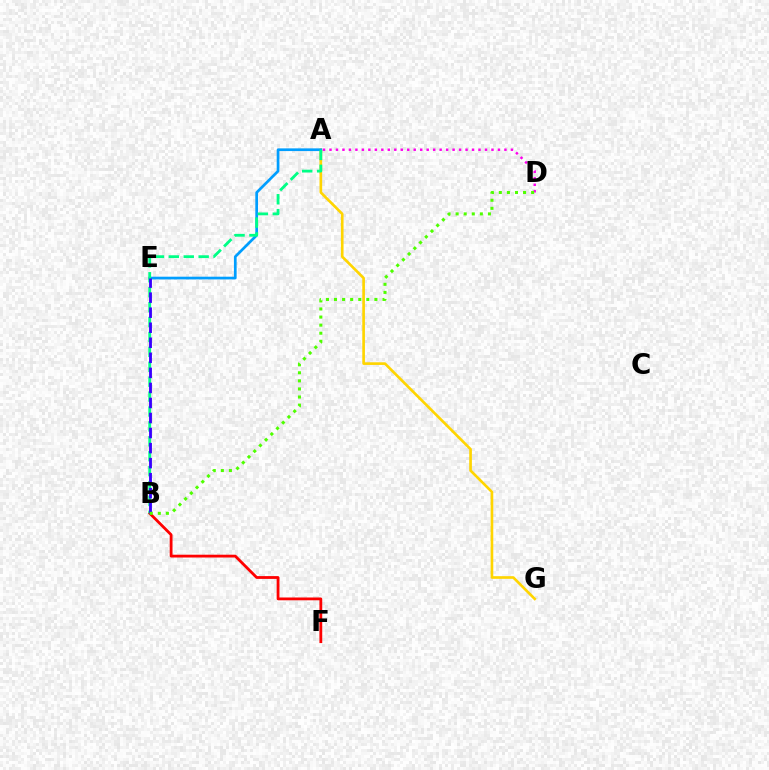{('A', 'G'): [{'color': '#ffd500', 'line_style': 'solid', 'thickness': 1.91}], ('B', 'F'): [{'color': '#ff0000', 'line_style': 'solid', 'thickness': 2.01}], ('A', 'E'): [{'color': '#009eff', 'line_style': 'solid', 'thickness': 1.95}], ('A', 'B'): [{'color': '#00ff86', 'line_style': 'dashed', 'thickness': 2.03}], ('B', 'E'): [{'color': '#3700ff', 'line_style': 'dashed', 'thickness': 2.04}], ('A', 'D'): [{'color': '#ff00ed', 'line_style': 'dotted', 'thickness': 1.76}], ('B', 'D'): [{'color': '#4fff00', 'line_style': 'dotted', 'thickness': 2.19}]}